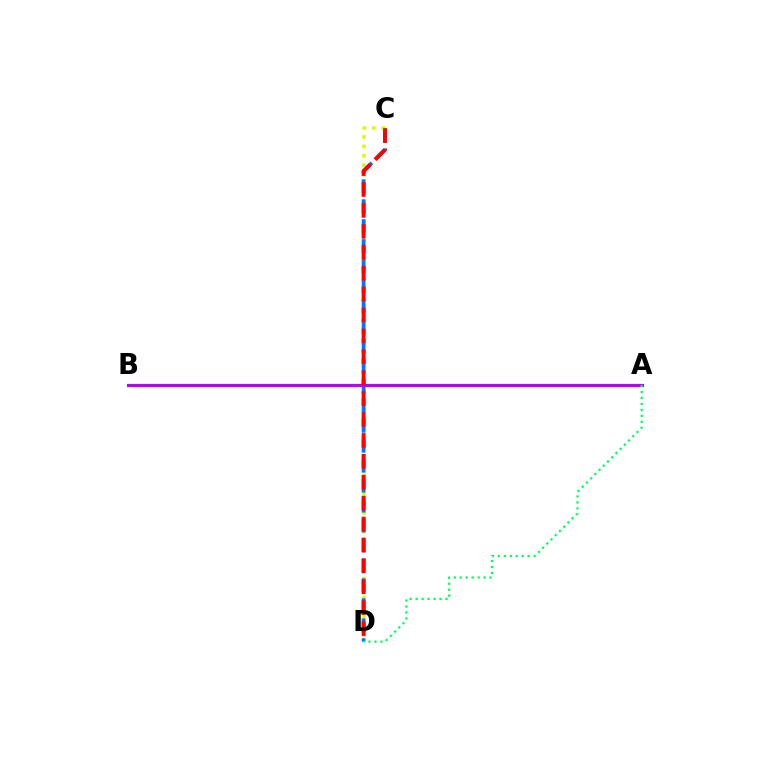{('C', 'D'): [{'color': '#d1ff00', 'line_style': 'dotted', 'thickness': 2.55}, {'color': '#0074ff', 'line_style': 'dashed', 'thickness': 2.71}, {'color': '#ff0000', 'line_style': 'dashed', 'thickness': 2.84}], ('A', 'B'): [{'color': '#b900ff', 'line_style': 'solid', 'thickness': 2.29}], ('A', 'D'): [{'color': '#00ff5c', 'line_style': 'dotted', 'thickness': 1.62}]}